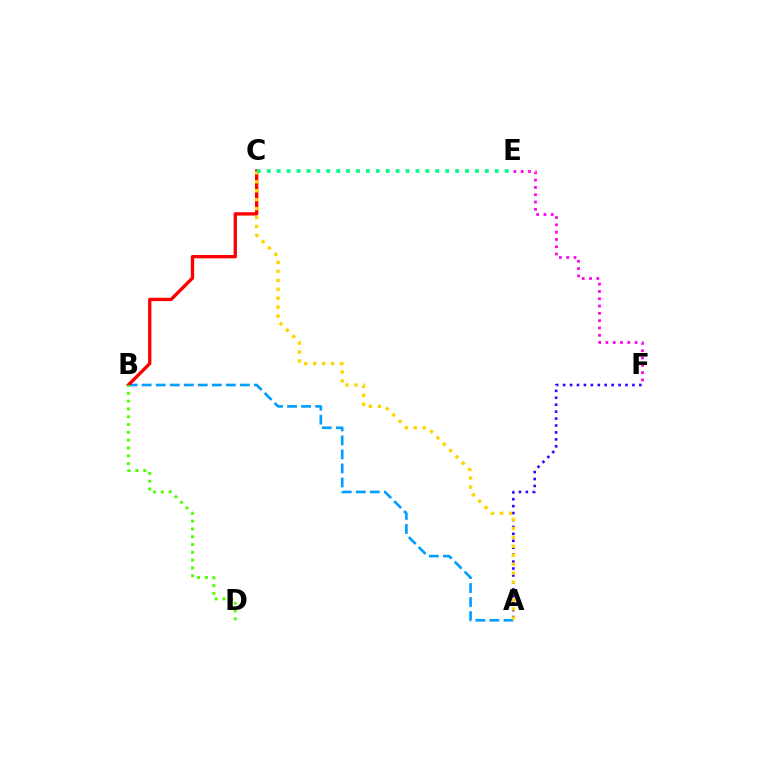{('A', 'B'): [{'color': '#009eff', 'line_style': 'dashed', 'thickness': 1.91}], ('E', 'F'): [{'color': '#ff00ed', 'line_style': 'dotted', 'thickness': 1.98}], ('A', 'F'): [{'color': '#3700ff', 'line_style': 'dotted', 'thickness': 1.88}], ('B', 'C'): [{'color': '#ff0000', 'line_style': 'solid', 'thickness': 2.41}], ('A', 'C'): [{'color': '#ffd500', 'line_style': 'dotted', 'thickness': 2.43}], ('B', 'D'): [{'color': '#4fff00', 'line_style': 'dotted', 'thickness': 2.12}], ('C', 'E'): [{'color': '#00ff86', 'line_style': 'dotted', 'thickness': 2.69}]}